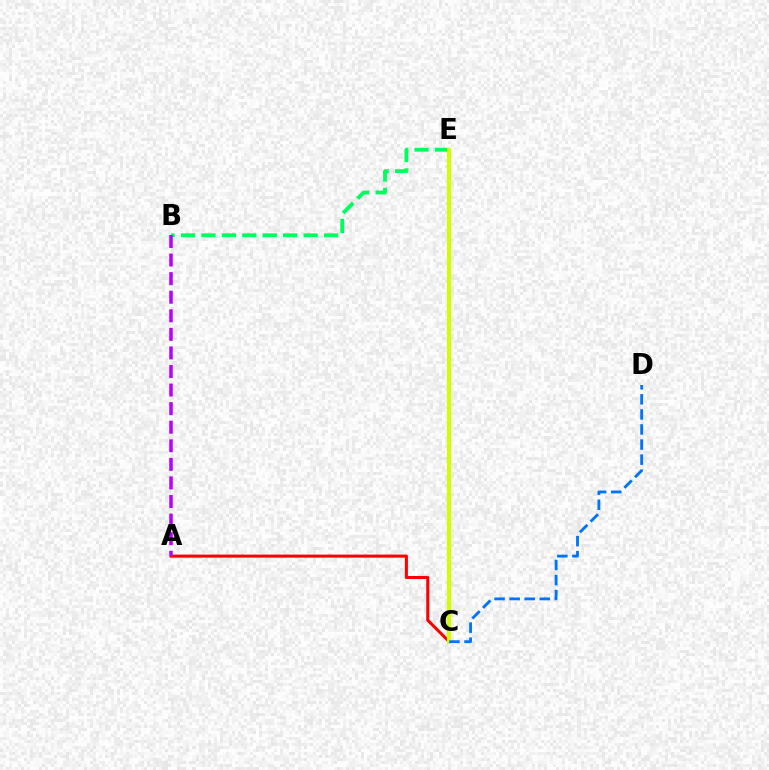{('A', 'C'): [{'color': '#ff0000', 'line_style': 'solid', 'thickness': 2.2}], ('B', 'E'): [{'color': '#00ff5c', 'line_style': 'dashed', 'thickness': 2.78}], ('C', 'E'): [{'color': '#d1ff00', 'line_style': 'solid', 'thickness': 2.98}], ('C', 'D'): [{'color': '#0074ff', 'line_style': 'dashed', 'thickness': 2.05}], ('A', 'B'): [{'color': '#b900ff', 'line_style': 'dashed', 'thickness': 2.52}]}